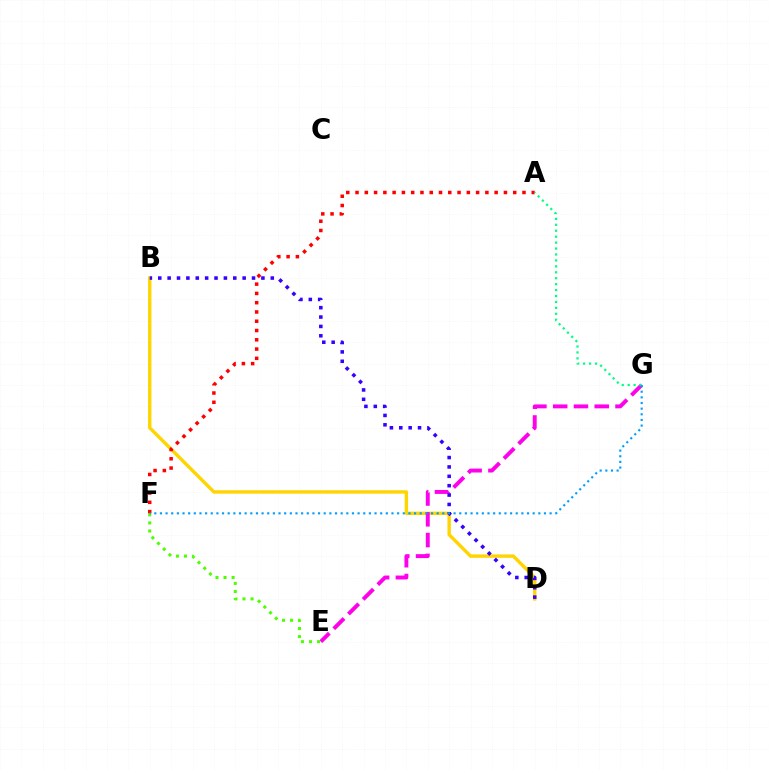{('B', 'D'): [{'color': '#ffd500', 'line_style': 'solid', 'thickness': 2.44}, {'color': '#3700ff', 'line_style': 'dotted', 'thickness': 2.55}], ('E', 'G'): [{'color': '#ff00ed', 'line_style': 'dashed', 'thickness': 2.82}], ('E', 'F'): [{'color': '#4fff00', 'line_style': 'dotted', 'thickness': 2.19}], ('A', 'F'): [{'color': '#ff0000', 'line_style': 'dotted', 'thickness': 2.52}], ('A', 'G'): [{'color': '#00ff86', 'line_style': 'dotted', 'thickness': 1.61}], ('F', 'G'): [{'color': '#009eff', 'line_style': 'dotted', 'thickness': 1.53}]}